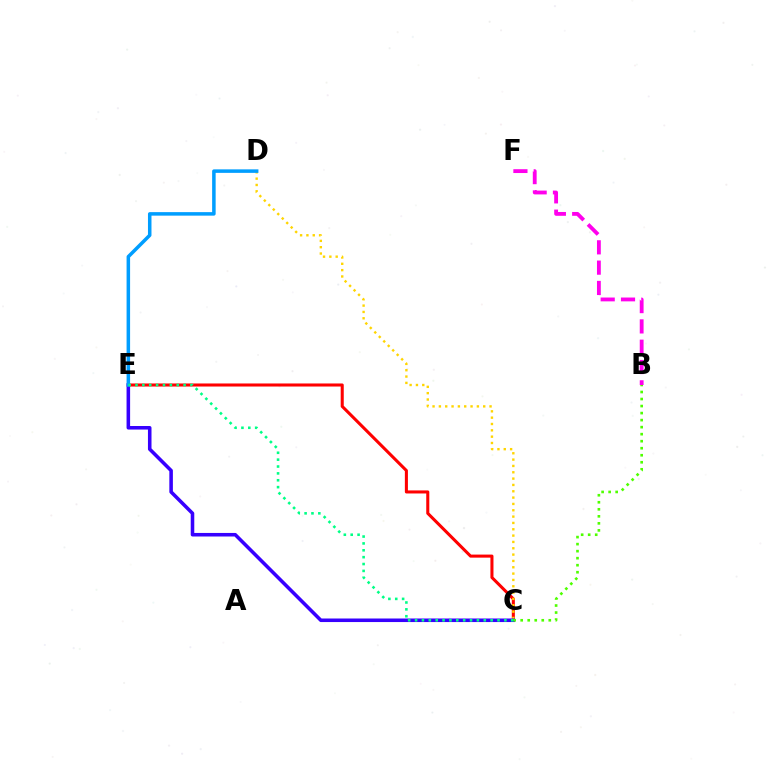{('C', 'E'): [{'color': '#ff0000', 'line_style': 'solid', 'thickness': 2.2}, {'color': '#3700ff', 'line_style': 'solid', 'thickness': 2.56}, {'color': '#00ff86', 'line_style': 'dotted', 'thickness': 1.87}], ('C', 'D'): [{'color': '#ffd500', 'line_style': 'dotted', 'thickness': 1.72}], ('D', 'E'): [{'color': '#009eff', 'line_style': 'solid', 'thickness': 2.53}], ('B', 'C'): [{'color': '#4fff00', 'line_style': 'dotted', 'thickness': 1.91}], ('B', 'F'): [{'color': '#ff00ed', 'line_style': 'dashed', 'thickness': 2.76}]}